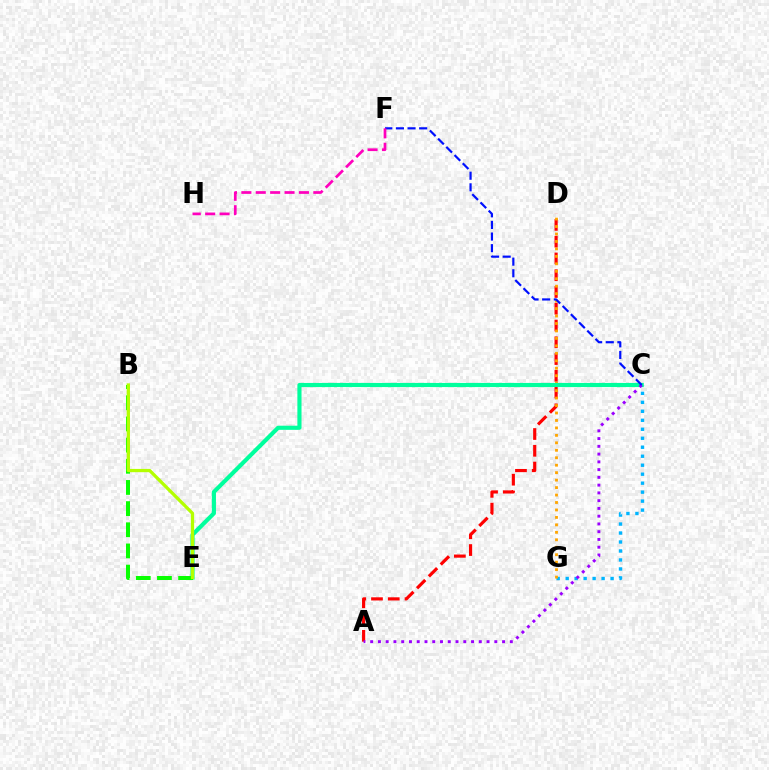{('A', 'D'): [{'color': '#ff0000', 'line_style': 'dashed', 'thickness': 2.28}], ('C', 'G'): [{'color': '#00b5ff', 'line_style': 'dotted', 'thickness': 2.44}], ('D', 'G'): [{'color': '#ffa500', 'line_style': 'dotted', 'thickness': 2.03}], ('C', 'E'): [{'color': '#00ff9d', 'line_style': 'solid', 'thickness': 2.98}], ('B', 'E'): [{'color': '#08ff00', 'line_style': 'dashed', 'thickness': 2.88}, {'color': '#b3ff00', 'line_style': 'solid', 'thickness': 2.35}], ('A', 'C'): [{'color': '#9b00ff', 'line_style': 'dotted', 'thickness': 2.11}], ('C', 'F'): [{'color': '#0010ff', 'line_style': 'dashed', 'thickness': 1.58}], ('F', 'H'): [{'color': '#ff00bd', 'line_style': 'dashed', 'thickness': 1.96}]}